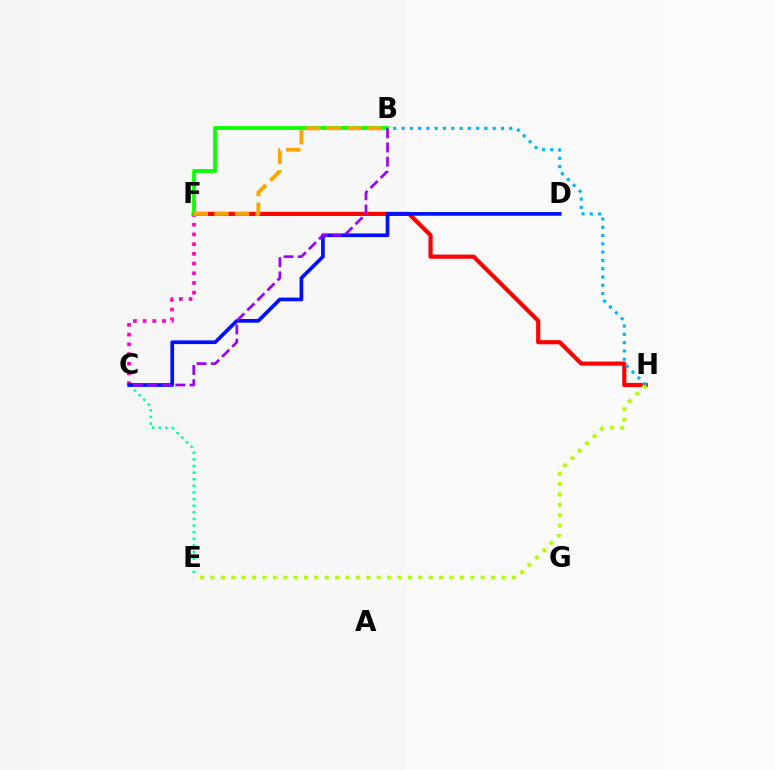{('F', 'H'): [{'color': '#ff0000', 'line_style': 'solid', 'thickness': 2.98}], ('E', 'H'): [{'color': '#b3ff00', 'line_style': 'dotted', 'thickness': 2.82}], ('B', 'H'): [{'color': '#00b5ff', 'line_style': 'dotted', 'thickness': 2.25}], ('C', 'E'): [{'color': '#00ff9d', 'line_style': 'dotted', 'thickness': 1.8}], ('C', 'F'): [{'color': '#ff00bd', 'line_style': 'dotted', 'thickness': 2.64}], ('B', 'F'): [{'color': '#08ff00', 'line_style': 'solid', 'thickness': 2.69}, {'color': '#ffa500', 'line_style': 'dashed', 'thickness': 2.79}], ('C', 'D'): [{'color': '#0010ff', 'line_style': 'solid', 'thickness': 2.66}], ('B', 'C'): [{'color': '#9b00ff', 'line_style': 'dashed', 'thickness': 1.93}]}